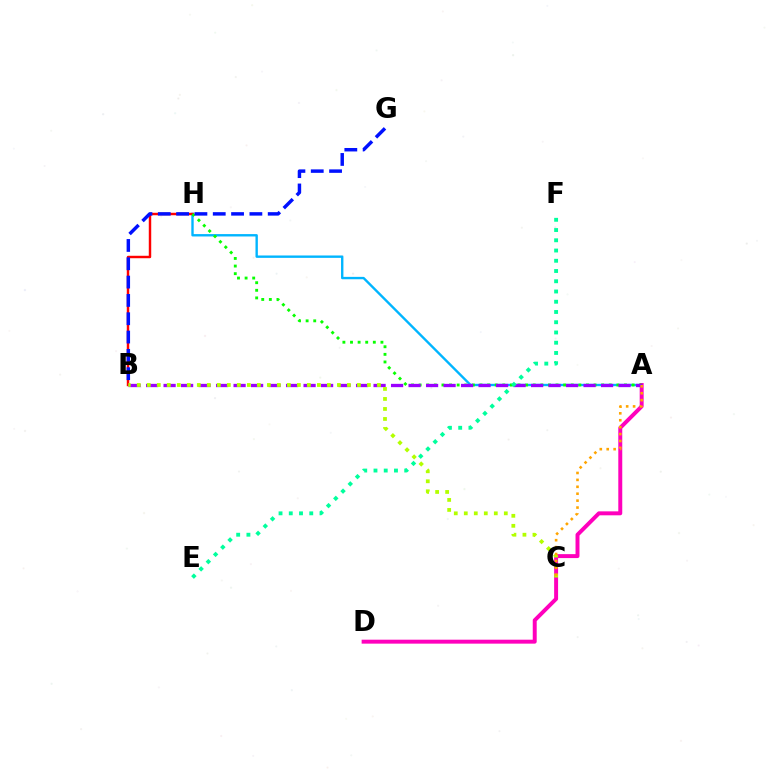{('A', 'H'): [{'color': '#00b5ff', 'line_style': 'solid', 'thickness': 1.71}, {'color': '#08ff00', 'line_style': 'dotted', 'thickness': 2.07}], ('B', 'H'): [{'color': '#ff0000', 'line_style': 'solid', 'thickness': 1.76}], ('A', 'D'): [{'color': '#ff00bd', 'line_style': 'solid', 'thickness': 2.85}], ('A', 'B'): [{'color': '#9b00ff', 'line_style': 'dashed', 'thickness': 2.38}], ('B', 'C'): [{'color': '#b3ff00', 'line_style': 'dotted', 'thickness': 2.72}], ('B', 'G'): [{'color': '#0010ff', 'line_style': 'dashed', 'thickness': 2.49}], ('E', 'F'): [{'color': '#00ff9d', 'line_style': 'dotted', 'thickness': 2.78}], ('A', 'C'): [{'color': '#ffa500', 'line_style': 'dotted', 'thickness': 1.88}]}